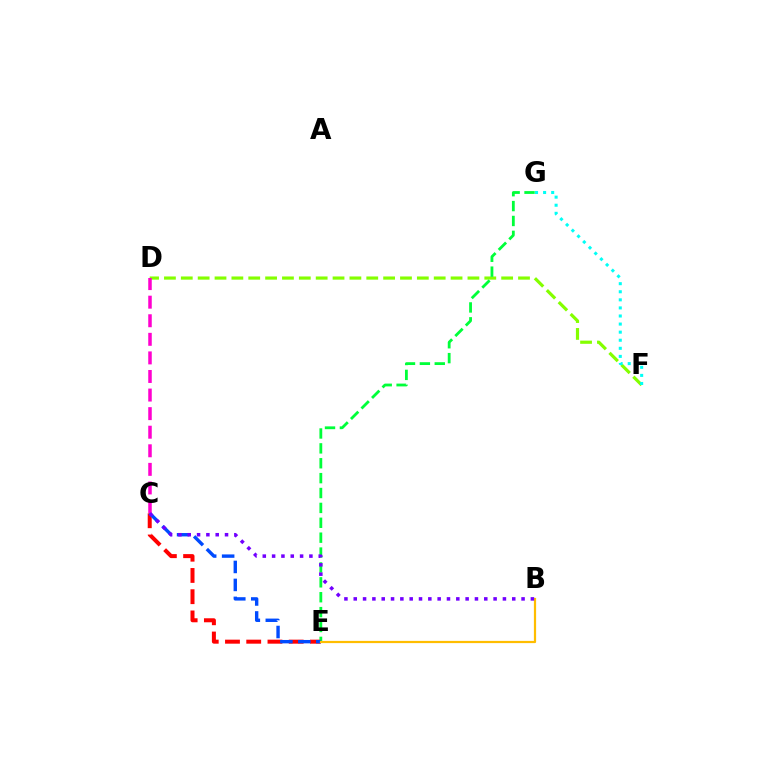{('C', 'E'): [{'color': '#ff0000', 'line_style': 'dashed', 'thickness': 2.89}, {'color': '#004bff', 'line_style': 'dashed', 'thickness': 2.44}], ('D', 'F'): [{'color': '#84ff00', 'line_style': 'dashed', 'thickness': 2.29}], ('E', 'G'): [{'color': '#00ff39', 'line_style': 'dashed', 'thickness': 2.02}], ('F', 'G'): [{'color': '#00fff6', 'line_style': 'dotted', 'thickness': 2.2}], ('B', 'E'): [{'color': '#ffbd00', 'line_style': 'solid', 'thickness': 1.6}], ('C', 'D'): [{'color': '#ff00cf', 'line_style': 'dashed', 'thickness': 2.52}], ('B', 'C'): [{'color': '#7200ff', 'line_style': 'dotted', 'thickness': 2.53}]}